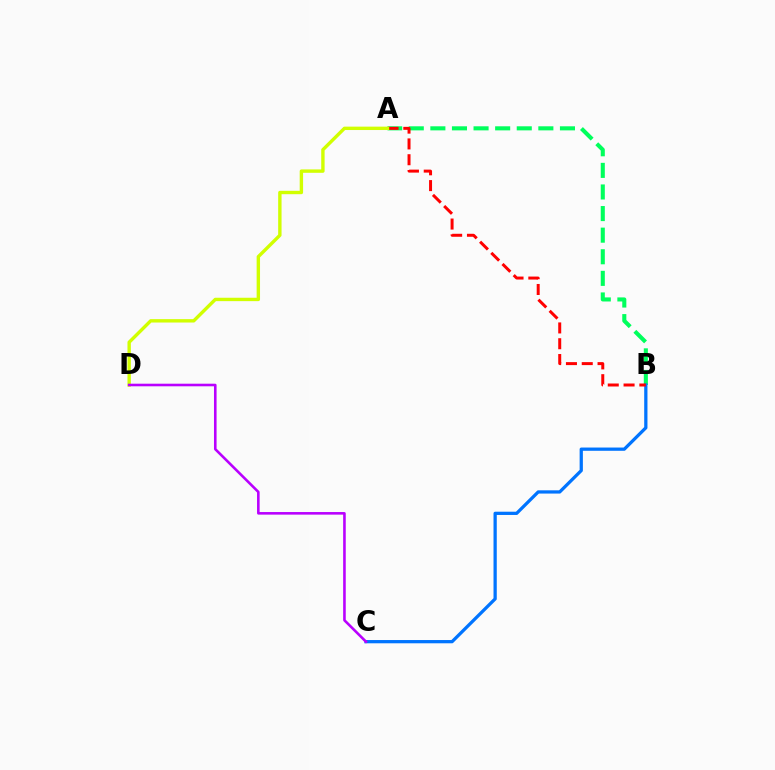{('A', 'B'): [{'color': '#00ff5c', 'line_style': 'dashed', 'thickness': 2.93}, {'color': '#ff0000', 'line_style': 'dashed', 'thickness': 2.15}], ('B', 'C'): [{'color': '#0074ff', 'line_style': 'solid', 'thickness': 2.34}], ('A', 'D'): [{'color': '#d1ff00', 'line_style': 'solid', 'thickness': 2.44}], ('C', 'D'): [{'color': '#b900ff', 'line_style': 'solid', 'thickness': 1.87}]}